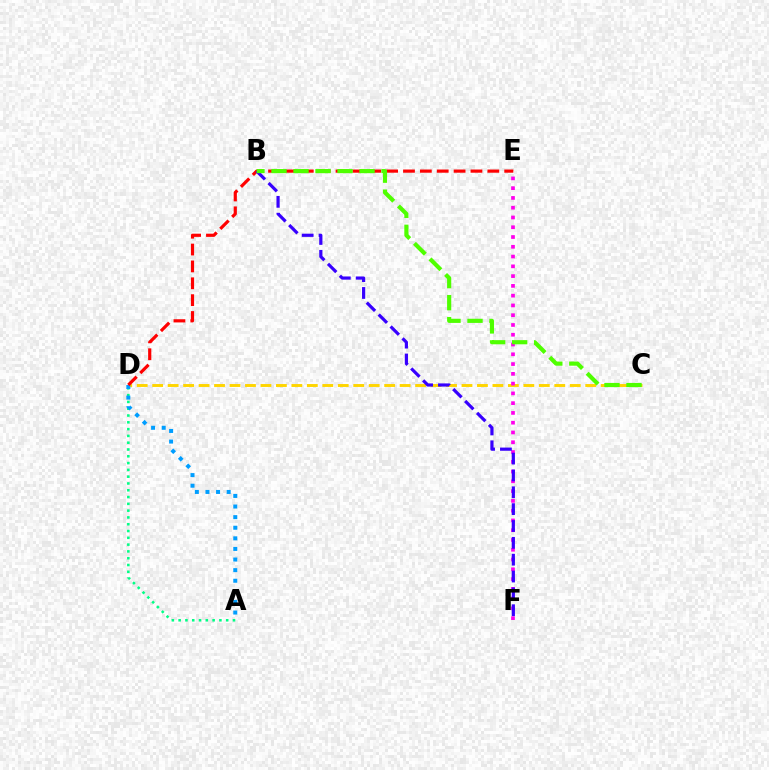{('A', 'D'): [{'color': '#00ff86', 'line_style': 'dotted', 'thickness': 1.85}, {'color': '#009eff', 'line_style': 'dotted', 'thickness': 2.88}], ('C', 'D'): [{'color': '#ffd500', 'line_style': 'dashed', 'thickness': 2.1}], ('D', 'E'): [{'color': '#ff0000', 'line_style': 'dashed', 'thickness': 2.29}], ('E', 'F'): [{'color': '#ff00ed', 'line_style': 'dotted', 'thickness': 2.66}], ('B', 'F'): [{'color': '#3700ff', 'line_style': 'dashed', 'thickness': 2.29}], ('B', 'C'): [{'color': '#4fff00', 'line_style': 'dashed', 'thickness': 2.99}]}